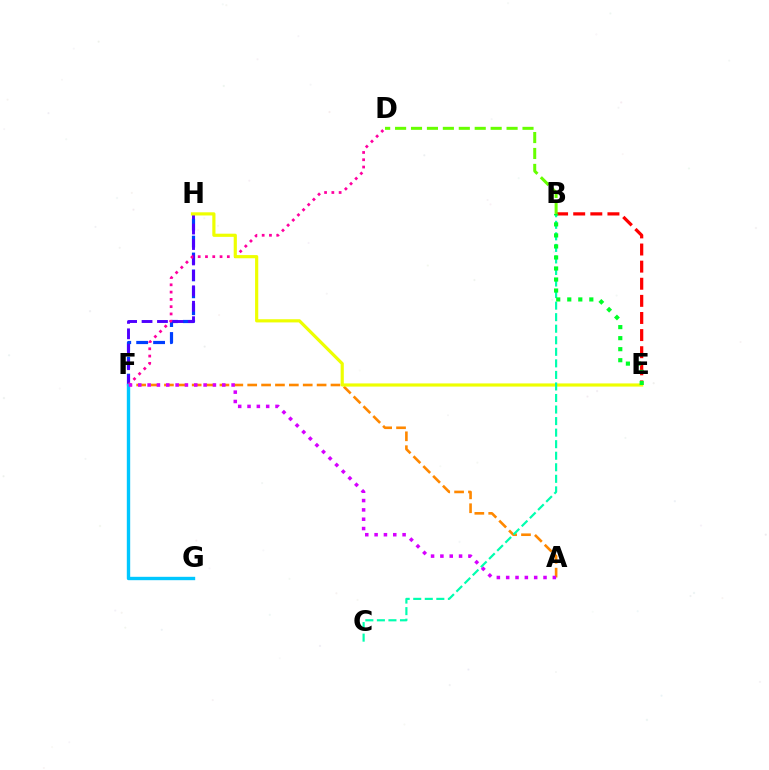{('F', 'H'): [{'color': '#003fff', 'line_style': 'dashed', 'thickness': 2.3}, {'color': '#4f00ff', 'line_style': 'dashed', 'thickness': 2.1}], ('A', 'F'): [{'color': '#ff8800', 'line_style': 'dashed', 'thickness': 1.89}, {'color': '#d600ff', 'line_style': 'dotted', 'thickness': 2.54}], ('D', 'F'): [{'color': '#ff00a0', 'line_style': 'dotted', 'thickness': 1.98}], ('F', 'G'): [{'color': '#00c7ff', 'line_style': 'solid', 'thickness': 2.43}], ('E', 'H'): [{'color': '#eeff00', 'line_style': 'solid', 'thickness': 2.29}], ('B', 'E'): [{'color': '#ff0000', 'line_style': 'dashed', 'thickness': 2.32}, {'color': '#00ff27', 'line_style': 'dotted', 'thickness': 3.0}], ('B', 'C'): [{'color': '#00ffaf', 'line_style': 'dashed', 'thickness': 1.57}], ('B', 'D'): [{'color': '#66ff00', 'line_style': 'dashed', 'thickness': 2.16}]}